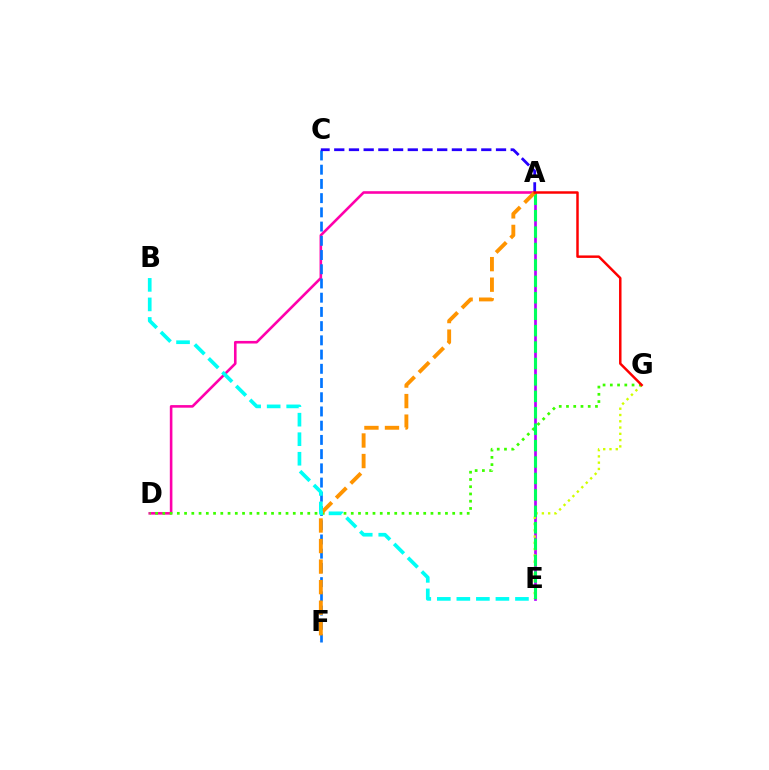{('A', 'D'): [{'color': '#ff00ac', 'line_style': 'solid', 'thickness': 1.87}], ('C', 'F'): [{'color': '#0074ff', 'line_style': 'dashed', 'thickness': 1.93}], ('A', 'E'): [{'color': '#b900ff', 'line_style': 'solid', 'thickness': 1.96}, {'color': '#00ff5c', 'line_style': 'dashed', 'thickness': 2.23}], ('A', 'C'): [{'color': '#2500ff', 'line_style': 'dashed', 'thickness': 2.0}], ('E', 'G'): [{'color': '#d1ff00', 'line_style': 'dotted', 'thickness': 1.71}], ('D', 'G'): [{'color': '#3dff00', 'line_style': 'dotted', 'thickness': 1.97}], ('A', 'F'): [{'color': '#ff9400', 'line_style': 'dashed', 'thickness': 2.79}], ('A', 'G'): [{'color': '#ff0000', 'line_style': 'solid', 'thickness': 1.78}], ('B', 'E'): [{'color': '#00fff6', 'line_style': 'dashed', 'thickness': 2.65}]}